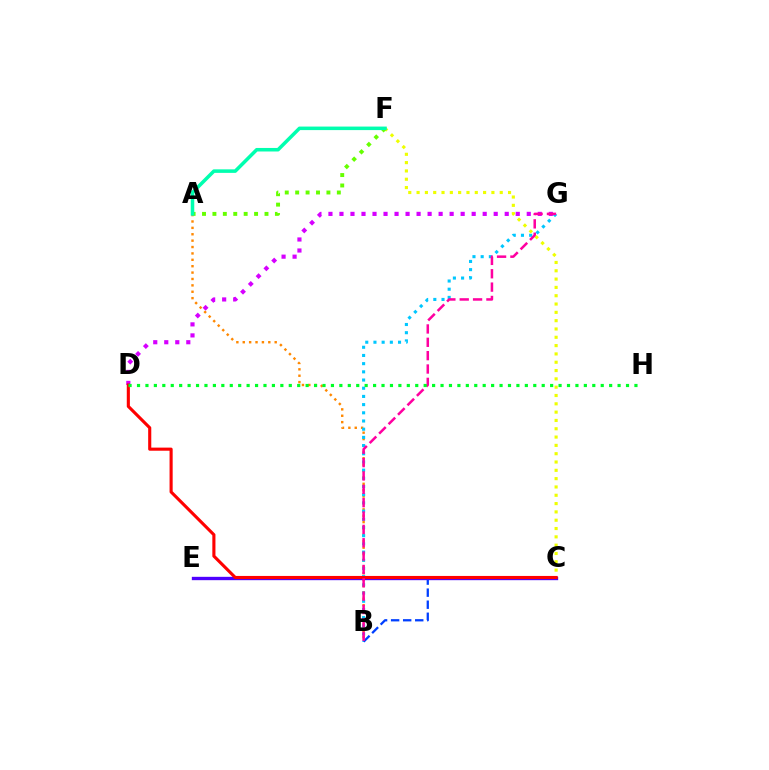{('A', 'B'): [{'color': '#ff8800', 'line_style': 'dotted', 'thickness': 1.74}], ('D', 'G'): [{'color': '#d600ff', 'line_style': 'dotted', 'thickness': 2.99}], ('B', 'G'): [{'color': '#00c7ff', 'line_style': 'dotted', 'thickness': 2.23}, {'color': '#ff00a0', 'line_style': 'dashed', 'thickness': 1.81}], ('C', 'F'): [{'color': '#eeff00', 'line_style': 'dotted', 'thickness': 2.26}], ('B', 'C'): [{'color': '#003fff', 'line_style': 'dashed', 'thickness': 1.64}], ('C', 'E'): [{'color': '#4f00ff', 'line_style': 'solid', 'thickness': 2.41}], ('C', 'D'): [{'color': '#ff0000', 'line_style': 'solid', 'thickness': 2.24}], ('A', 'F'): [{'color': '#66ff00', 'line_style': 'dotted', 'thickness': 2.83}, {'color': '#00ffaf', 'line_style': 'solid', 'thickness': 2.54}], ('D', 'H'): [{'color': '#00ff27', 'line_style': 'dotted', 'thickness': 2.29}]}